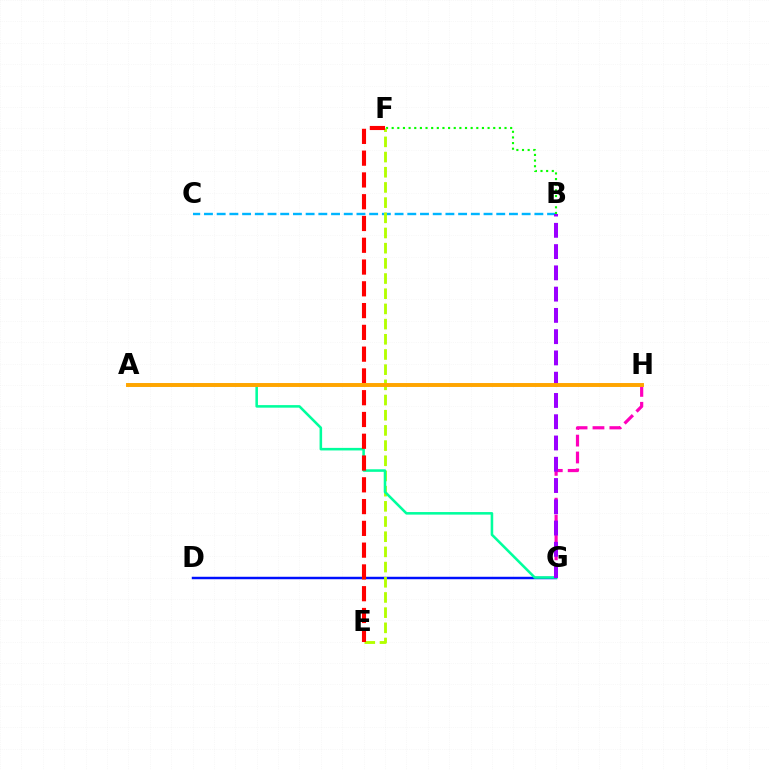{('B', 'C'): [{'color': '#00b5ff', 'line_style': 'dashed', 'thickness': 1.73}], ('B', 'F'): [{'color': '#08ff00', 'line_style': 'dotted', 'thickness': 1.53}], ('G', 'H'): [{'color': '#ff00bd', 'line_style': 'dashed', 'thickness': 2.29}], ('D', 'G'): [{'color': '#0010ff', 'line_style': 'solid', 'thickness': 1.77}], ('E', 'F'): [{'color': '#b3ff00', 'line_style': 'dashed', 'thickness': 2.06}, {'color': '#ff0000', 'line_style': 'dashed', 'thickness': 2.96}], ('A', 'G'): [{'color': '#00ff9d', 'line_style': 'solid', 'thickness': 1.84}], ('B', 'G'): [{'color': '#9b00ff', 'line_style': 'dashed', 'thickness': 2.89}], ('A', 'H'): [{'color': '#ffa500', 'line_style': 'solid', 'thickness': 2.83}]}